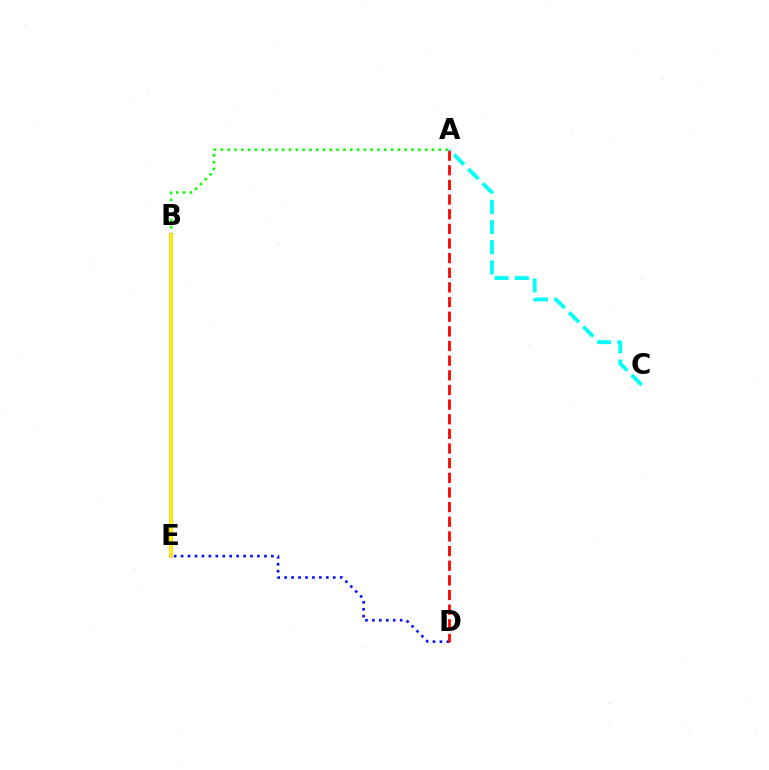{('D', 'E'): [{'color': '#0010ff', 'line_style': 'dotted', 'thickness': 1.89}], ('A', 'B'): [{'color': '#08ff00', 'line_style': 'dotted', 'thickness': 1.85}], ('A', 'D'): [{'color': '#ff0000', 'line_style': 'dashed', 'thickness': 1.99}], ('A', 'C'): [{'color': '#00fff6', 'line_style': 'dashed', 'thickness': 2.75}], ('B', 'E'): [{'color': '#ee00ff', 'line_style': 'solid', 'thickness': 2.71}, {'color': '#fcf500', 'line_style': 'solid', 'thickness': 2.65}]}